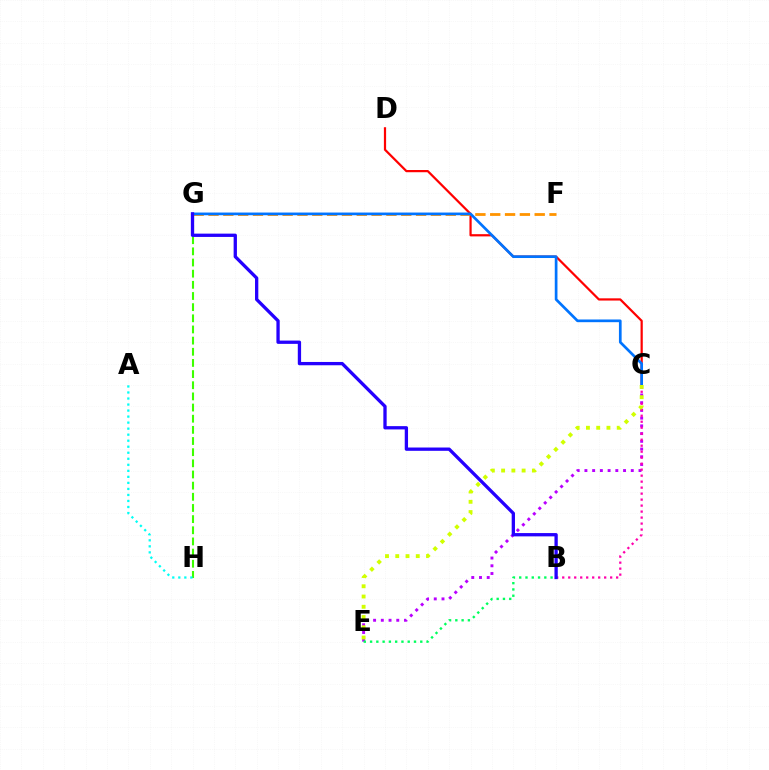{('G', 'H'): [{'color': '#3dff00', 'line_style': 'dashed', 'thickness': 1.52}], ('C', 'D'): [{'color': '#ff0000', 'line_style': 'solid', 'thickness': 1.6}], ('C', 'E'): [{'color': '#b900ff', 'line_style': 'dotted', 'thickness': 2.1}, {'color': '#d1ff00', 'line_style': 'dotted', 'thickness': 2.79}], ('B', 'C'): [{'color': '#ff00ac', 'line_style': 'dotted', 'thickness': 1.63}], ('F', 'G'): [{'color': '#ff9400', 'line_style': 'dashed', 'thickness': 2.01}], ('B', 'E'): [{'color': '#00ff5c', 'line_style': 'dotted', 'thickness': 1.7}], ('C', 'G'): [{'color': '#0074ff', 'line_style': 'solid', 'thickness': 1.94}], ('A', 'H'): [{'color': '#00fff6', 'line_style': 'dotted', 'thickness': 1.64}], ('B', 'G'): [{'color': '#2500ff', 'line_style': 'solid', 'thickness': 2.38}]}